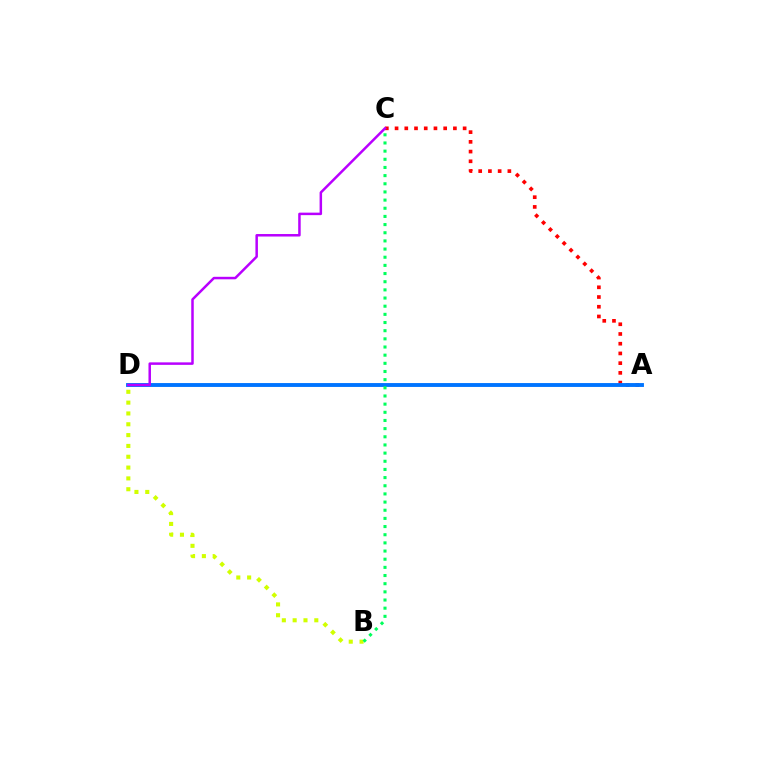{('A', 'C'): [{'color': '#ff0000', 'line_style': 'dotted', 'thickness': 2.64}], ('B', 'D'): [{'color': '#d1ff00', 'line_style': 'dotted', 'thickness': 2.94}], ('A', 'D'): [{'color': '#0074ff', 'line_style': 'solid', 'thickness': 2.79}], ('B', 'C'): [{'color': '#00ff5c', 'line_style': 'dotted', 'thickness': 2.22}], ('C', 'D'): [{'color': '#b900ff', 'line_style': 'solid', 'thickness': 1.8}]}